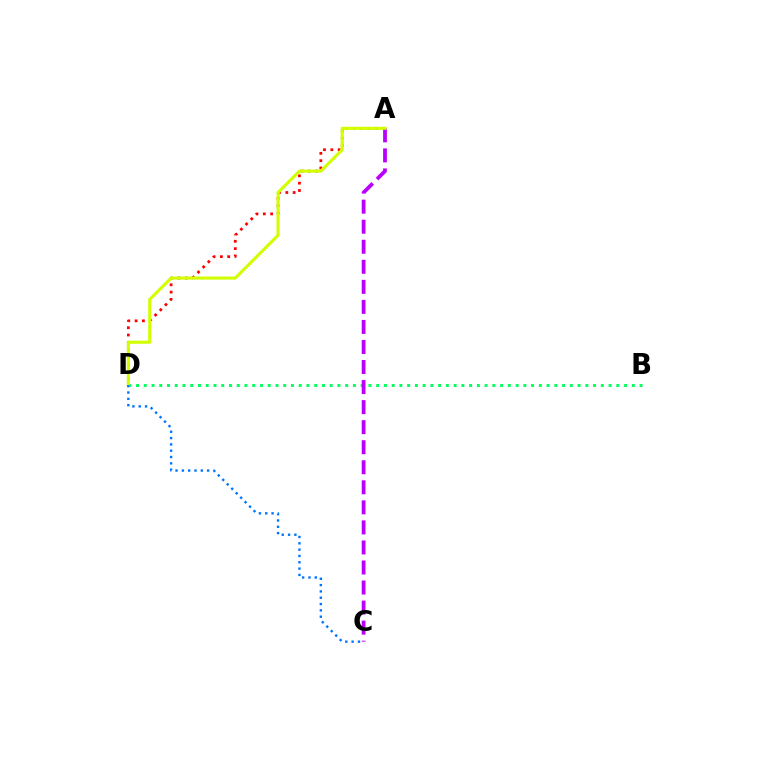{('A', 'D'): [{'color': '#ff0000', 'line_style': 'dotted', 'thickness': 1.99}, {'color': '#d1ff00', 'line_style': 'solid', 'thickness': 2.22}], ('B', 'D'): [{'color': '#00ff5c', 'line_style': 'dotted', 'thickness': 2.1}], ('A', 'C'): [{'color': '#b900ff', 'line_style': 'dashed', 'thickness': 2.72}], ('C', 'D'): [{'color': '#0074ff', 'line_style': 'dotted', 'thickness': 1.72}]}